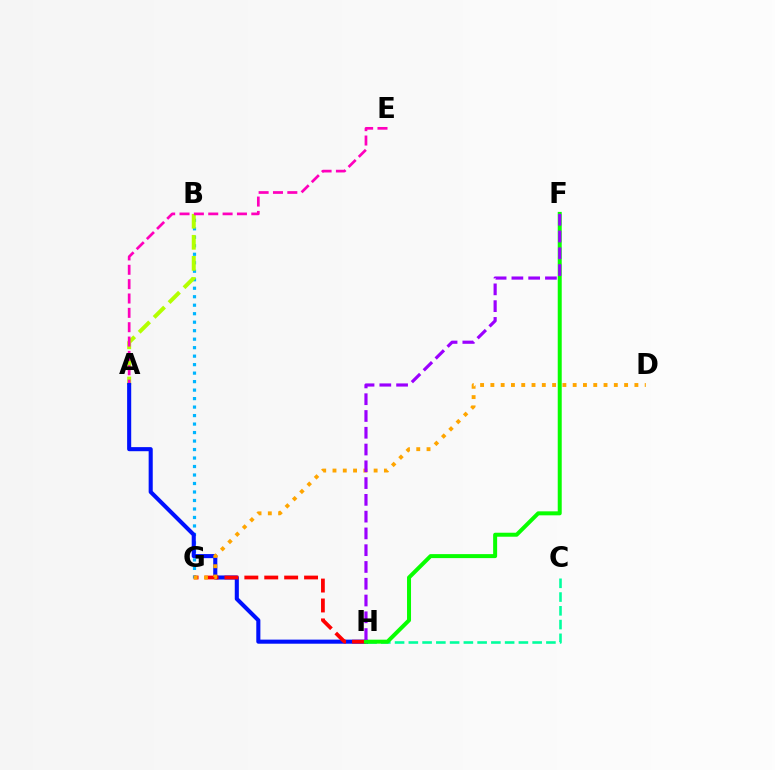{('B', 'G'): [{'color': '#00b5ff', 'line_style': 'dotted', 'thickness': 2.31}], ('A', 'B'): [{'color': '#b3ff00', 'line_style': 'dashed', 'thickness': 2.86}], ('A', 'E'): [{'color': '#ff00bd', 'line_style': 'dashed', 'thickness': 1.95}], ('C', 'H'): [{'color': '#00ff9d', 'line_style': 'dashed', 'thickness': 1.87}], ('A', 'H'): [{'color': '#0010ff', 'line_style': 'solid', 'thickness': 2.94}], ('G', 'H'): [{'color': '#ff0000', 'line_style': 'dashed', 'thickness': 2.7}], ('F', 'H'): [{'color': '#08ff00', 'line_style': 'solid', 'thickness': 2.87}, {'color': '#9b00ff', 'line_style': 'dashed', 'thickness': 2.28}], ('D', 'G'): [{'color': '#ffa500', 'line_style': 'dotted', 'thickness': 2.79}]}